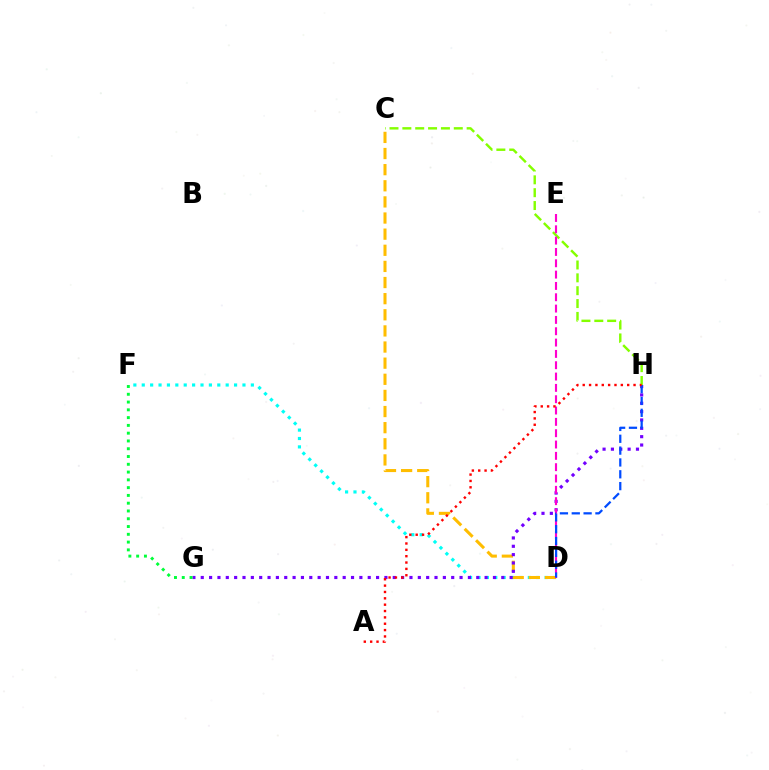{('D', 'F'): [{'color': '#00fff6', 'line_style': 'dotted', 'thickness': 2.28}], ('C', 'D'): [{'color': '#ffbd00', 'line_style': 'dashed', 'thickness': 2.19}], ('C', 'H'): [{'color': '#84ff00', 'line_style': 'dashed', 'thickness': 1.75}], ('G', 'H'): [{'color': '#7200ff', 'line_style': 'dotted', 'thickness': 2.27}], ('D', 'E'): [{'color': '#ff00cf', 'line_style': 'dashed', 'thickness': 1.54}], ('F', 'G'): [{'color': '#00ff39', 'line_style': 'dotted', 'thickness': 2.11}], ('D', 'H'): [{'color': '#004bff', 'line_style': 'dashed', 'thickness': 1.61}], ('A', 'H'): [{'color': '#ff0000', 'line_style': 'dotted', 'thickness': 1.73}]}